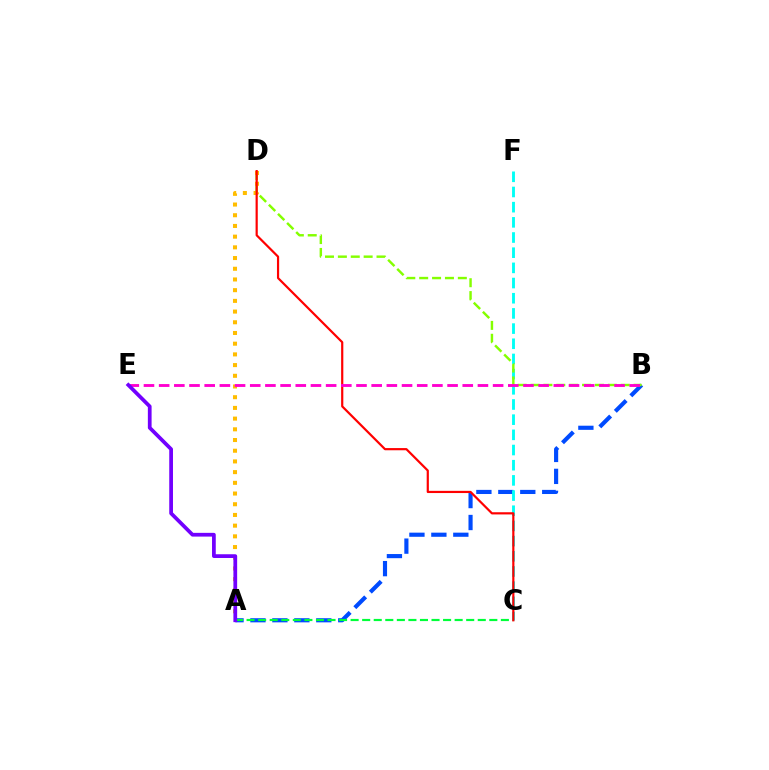{('A', 'B'): [{'color': '#004bff', 'line_style': 'dashed', 'thickness': 2.98}], ('A', 'C'): [{'color': '#00ff39', 'line_style': 'dashed', 'thickness': 1.57}], ('C', 'F'): [{'color': '#00fff6', 'line_style': 'dashed', 'thickness': 2.06}], ('B', 'D'): [{'color': '#84ff00', 'line_style': 'dashed', 'thickness': 1.75}], ('A', 'D'): [{'color': '#ffbd00', 'line_style': 'dotted', 'thickness': 2.91}], ('C', 'D'): [{'color': '#ff0000', 'line_style': 'solid', 'thickness': 1.58}], ('B', 'E'): [{'color': '#ff00cf', 'line_style': 'dashed', 'thickness': 2.06}], ('A', 'E'): [{'color': '#7200ff', 'line_style': 'solid', 'thickness': 2.69}]}